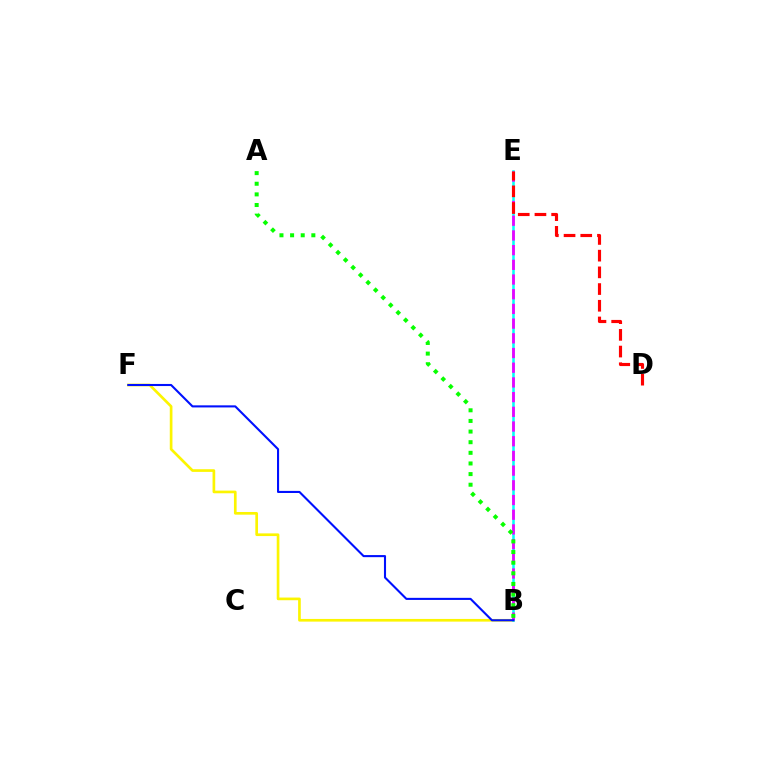{('B', 'F'): [{'color': '#fcf500', 'line_style': 'solid', 'thickness': 1.92}, {'color': '#0010ff', 'line_style': 'solid', 'thickness': 1.51}], ('B', 'E'): [{'color': '#00fff6', 'line_style': 'solid', 'thickness': 1.83}, {'color': '#ee00ff', 'line_style': 'dashed', 'thickness': 2.0}], ('D', 'E'): [{'color': '#ff0000', 'line_style': 'dashed', 'thickness': 2.27}], ('A', 'B'): [{'color': '#08ff00', 'line_style': 'dotted', 'thickness': 2.89}]}